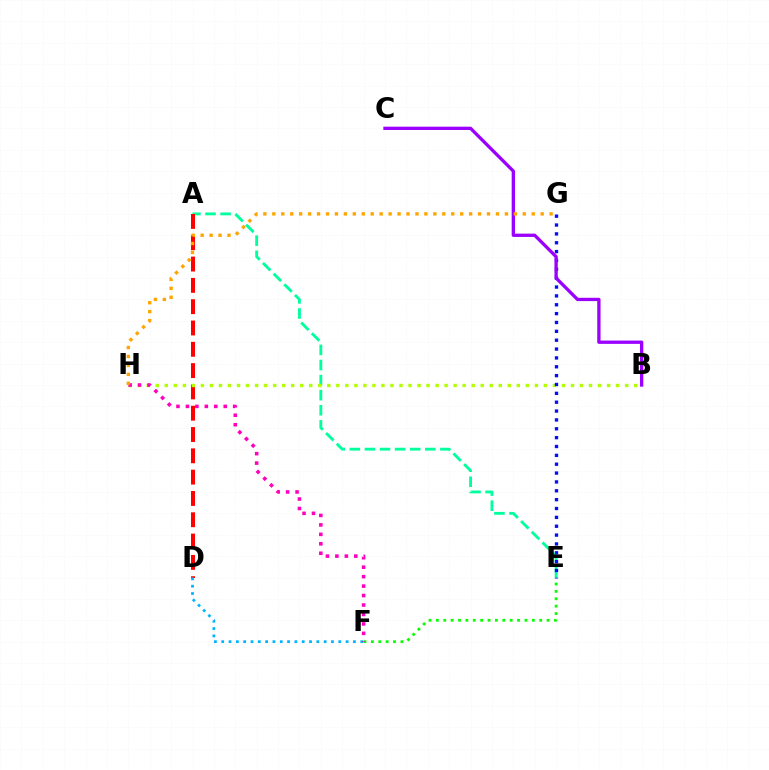{('A', 'E'): [{'color': '#00ff9d', 'line_style': 'dashed', 'thickness': 2.05}], ('A', 'D'): [{'color': '#ff0000', 'line_style': 'dashed', 'thickness': 2.89}], ('D', 'F'): [{'color': '#00b5ff', 'line_style': 'dotted', 'thickness': 1.99}], ('B', 'H'): [{'color': '#b3ff00', 'line_style': 'dotted', 'thickness': 2.45}], ('E', 'F'): [{'color': '#08ff00', 'line_style': 'dotted', 'thickness': 2.01}], ('E', 'G'): [{'color': '#0010ff', 'line_style': 'dotted', 'thickness': 2.41}], ('B', 'C'): [{'color': '#9b00ff', 'line_style': 'solid', 'thickness': 2.38}], ('F', 'H'): [{'color': '#ff00bd', 'line_style': 'dotted', 'thickness': 2.57}], ('G', 'H'): [{'color': '#ffa500', 'line_style': 'dotted', 'thickness': 2.43}]}